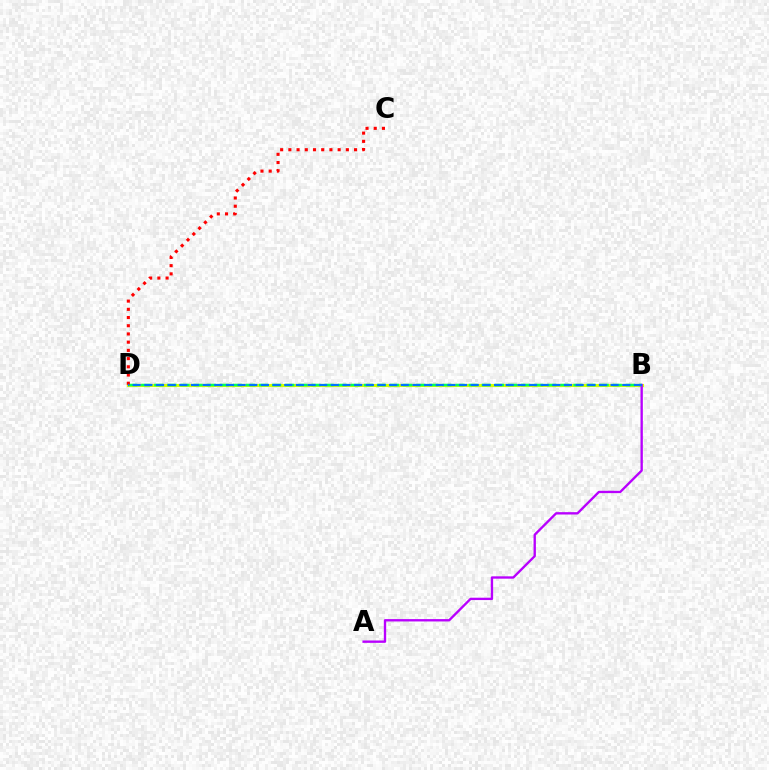{('B', 'D'): [{'color': '#d1ff00', 'line_style': 'solid', 'thickness': 2.26}, {'color': '#00ff5c', 'line_style': 'dashed', 'thickness': 1.78}, {'color': '#0074ff', 'line_style': 'dashed', 'thickness': 1.58}], ('A', 'B'): [{'color': '#b900ff', 'line_style': 'solid', 'thickness': 1.7}], ('C', 'D'): [{'color': '#ff0000', 'line_style': 'dotted', 'thickness': 2.23}]}